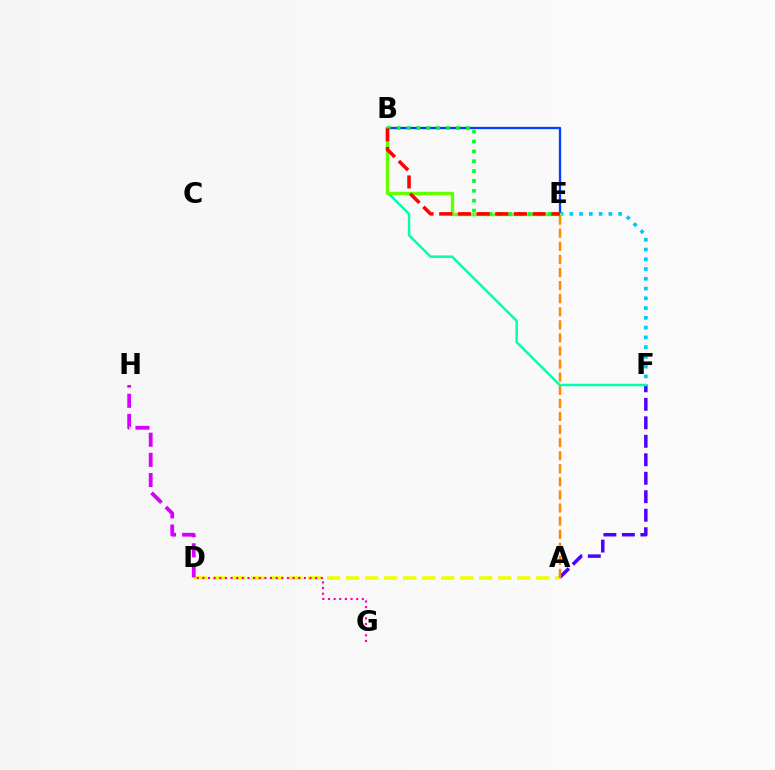{('A', 'F'): [{'color': '#4f00ff', 'line_style': 'dashed', 'thickness': 2.51}], ('A', 'D'): [{'color': '#eeff00', 'line_style': 'dashed', 'thickness': 2.58}], ('D', 'G'): [{'color': '#ff00a0', 'line_style': 'dotted', 'thickness': 1.53}], ('E', 'F'): [{'color': '#00c7ff', 'line_style': 'dotted', 'thickness': 2.65}], ('A', 'E'): [{'color': '#ff8800', 'line_style': 'dashed', 'thickness': 1.78}], ('D', 'H'): [{'color': '#d600ff', 'line_style': 'dashed', 'thickness': 2.74}], ('B', 'E'): [{'color': '#003fff', 'line_style': 'solid', 'thickness': 1.65}, {'color': '#66ff00', 'line_style': 'solid', 'thickness': 2.44}, {'color': '#00ff27', 'line_style': 'dotted', 'thickness': 2.68}, {'color': '#ff0000', 'line_style': 'dashed', 'thickness': 2.54}], ('B', 'F'): [{'color': '#00ffaf', 'line_style': 'solid', 'thickness': 1.79}]}